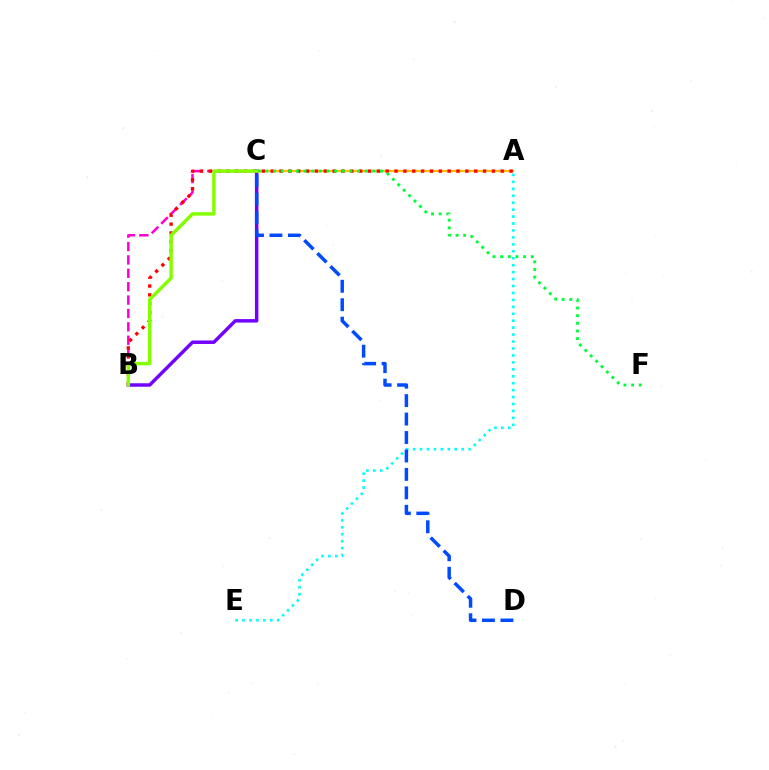{('A', 'C'): [{'color': '#ffbd00', 'line_style': 'solid', 'thickness': 1.63}], ('B', 'C'): [{'color': '#7200ff', 'line_style': 'solid', 'thickness': 2.49}, {'color': '#ff00cf', 'line_style': 'dashed', 'thickness': 1.82}, {'color': '#84ff00', 'line_style': 'solid', 'thickness': 2.49}], ('A', 'E'): [{'color': '#00fff6', 'line_style': 'dotted', 'thickness': 1.89}], ('A', 'B'): [{'color': '#ff0000', 'line_style': 'dotted', 'thickness': 2.4}], ('C', 'F'): [{'color': '#00ff39', 'line_style': 'dotted', 'thickness': 2.08}], ('C', 'D'): [{'color': '#004bff', 'line_style': 'dashed', 'thickness': 2.51}]}